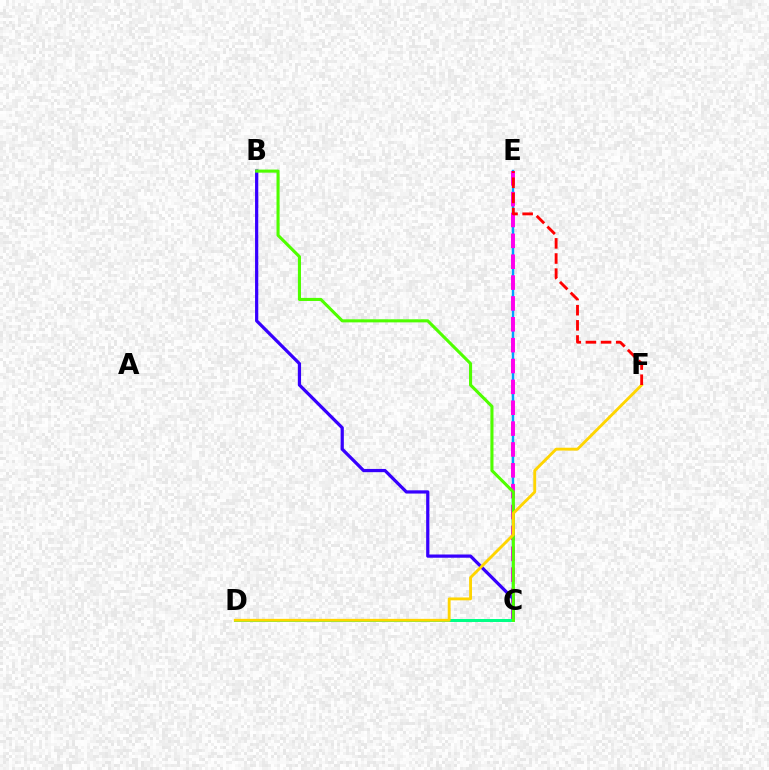{('C', 'E'): [{'color': '#009eff', 'line_style': 'solid', 'thickness': 1.73}, {'color': '#ff00ed', 'line_style': 'dashed', 'thickness': 2.83}], ('B', 'C'): [{'color': '#3700ff', 'line_style': 'solid', 'thickness': 2.33}, {'color': '#4fff00', 'line_style': 'solid', 'thickness': 2.22}], ('C', 'D'): [{'color': '#00ff86', 'line_style': 'solid', 'thickness': 2.15}], ('D', 'F'): [{'color': '#ffd500', 'line_style': 'solid', 'thickness': 2.06}], ('E', 'F'): [{'color': '#ff0000', 'line_style': 'dashed', 'thickness': 2.06}]}